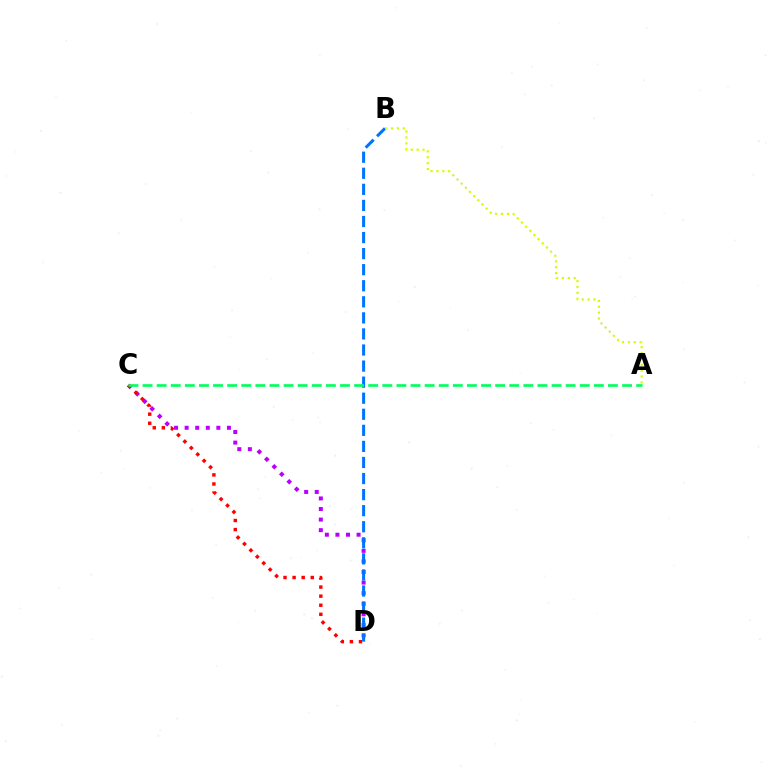{('C', 'D'): [{'color': '#b900ff', 'line_style': 'dotted', 'thickness': 2.87}, {'color': '#ff0000', 'line_style': 'dotted', 'thickness': 2.47}], ('B', 'D'): [{'color': '#0074ff', 'line_style': 'dashed', 'thickness': 2.18}], ('A', 'C'): [{'color': '#00ff5c', 'line_style': 'dashed', 'thickness': 1.92}], ('A', 'B'): [{'color': '#d1ff00', 'line_style': 'dotted', 'thickness': 1.6}]}